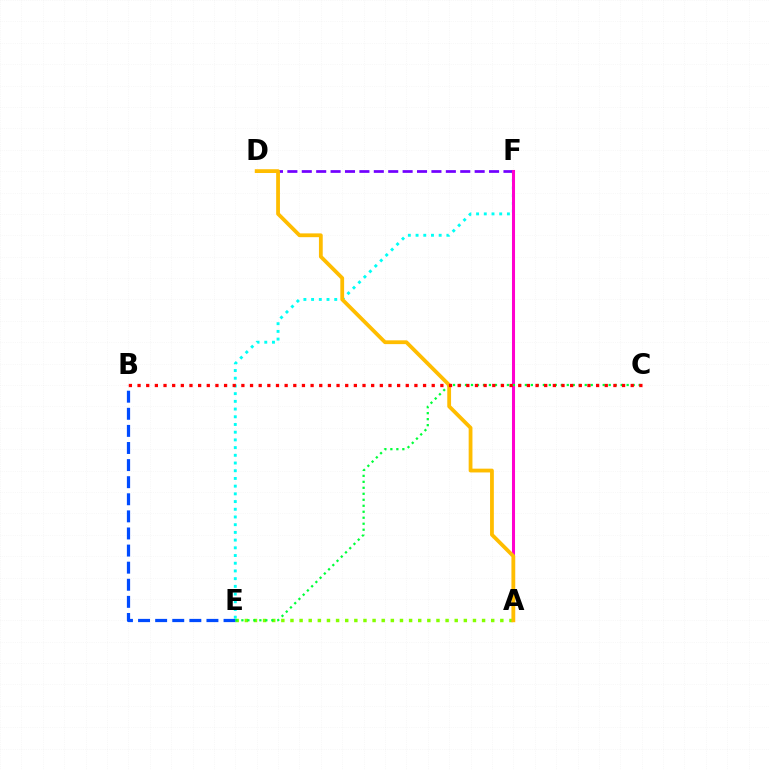{('E', 'F'): [{'color': '#00fff6', 'line_style': 'dotted', 'thickness': 2.09}], ('D', 'F'): [{'color': '#7200ff', 'line_style': 'dashed', 'thickness': 1.96}], ('A', 'F'): [{'color': '#ff00cf', 'line_style': 'solid', 'thickness': 2.19}], ('A', 'E'): [{'color': '#84ff00', 'line_style': 'dotted', 'thickness': 2.48}], ('B', 'E'): [{'color': '#004bff', 'line_style': 'dashed', 'thickness': 2.32}], ('C', 'E'): [{'color': '#00ff39', 'line_style': 'dotted', 'thickness': 1.63}], ('A', 'D'): [{'color': '#ffbd00', 'line_style': 'solid', 'thickness': 2.73}], ('B', 'C'): [{'color': '#ff0000', 'line_style': 'dotted', 'thickness': 2.35}]}